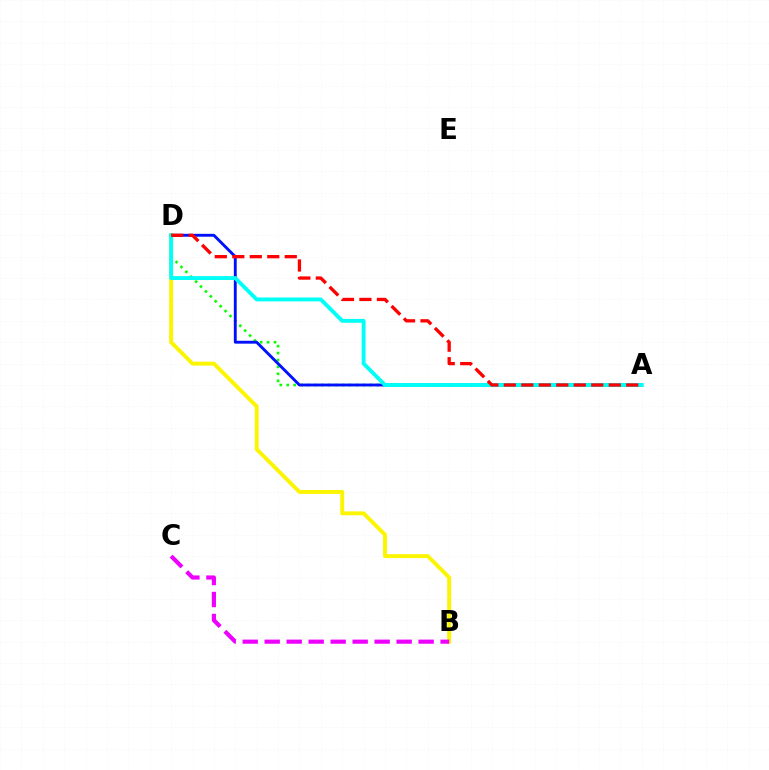{('B', 'D'): [{'color': '#fcf500', 'line_style': 'solid', 'thickness': 2.81}], ('A', 'D'): [{'color': '#08ff00', 'line_style': 'dotted', 'thickness': 1.88}, {'color': '#0010ff', 'line_style': 'solid', 'thickness': 2.07}, {'color': '#00fff6', 'line_style': 'solid', 'thickness': 2.79}, {'color': '#ff0000', 'line_style': 'dashed', 'thickness': 2.38}], ('B', 'C'): [{'color': '#ee00ff', 'line_style': 'dashed', 'thickness': 2.99}]}